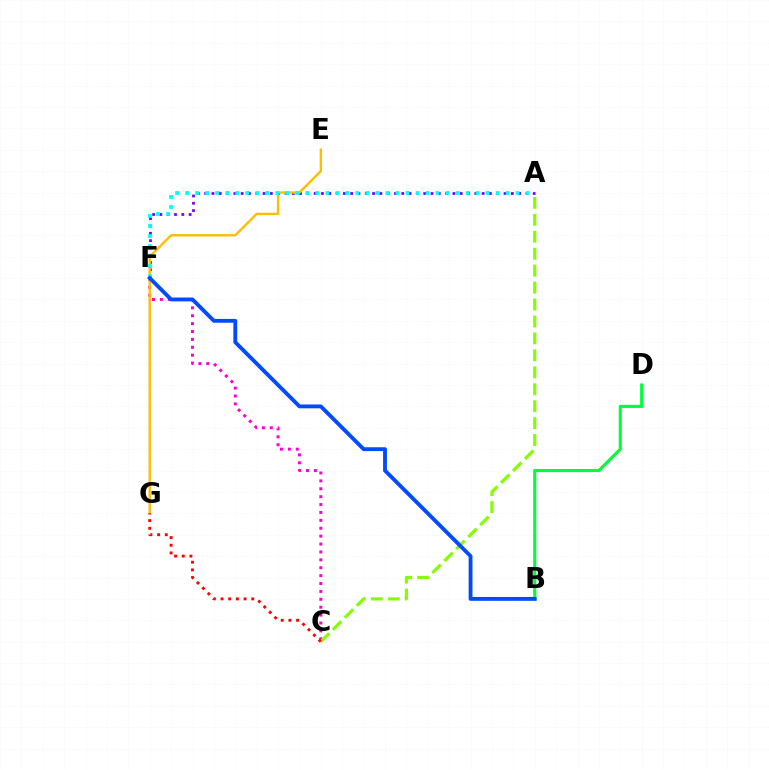{('C', 'F'): [{'color': '#ff00cf', 'line_style': 'dotted', 'thickness': 2.15}], ('A', 'F'): [{'color': '#7200ff', 'line_style': 'dotted', 'thickness': 1.98}, {'color': '#00fff6', 'line_style': 'dotted', 'thickness': 2.72}], ('E', 'G'): [{'color': '#ffbd00', 'line_style': 'solid', 'thickness': 1.71}], ('A', 'C'): [{'color': '#84ff00', 'line_style': 'dashed', 'thickness': 2.3}], ('C', 'G'): [{'color': '#ff0000', 'line_style': 'dotted', 'thickness': 2.08}], ('B', 'D'): [{'color': '#00ff39', 'line_style': 'solid', 'thickness': 2.23}], ('B', 'F'): [{'color': '#004bff', 'line_style': 'solid', 'thickness': 2.77}]}